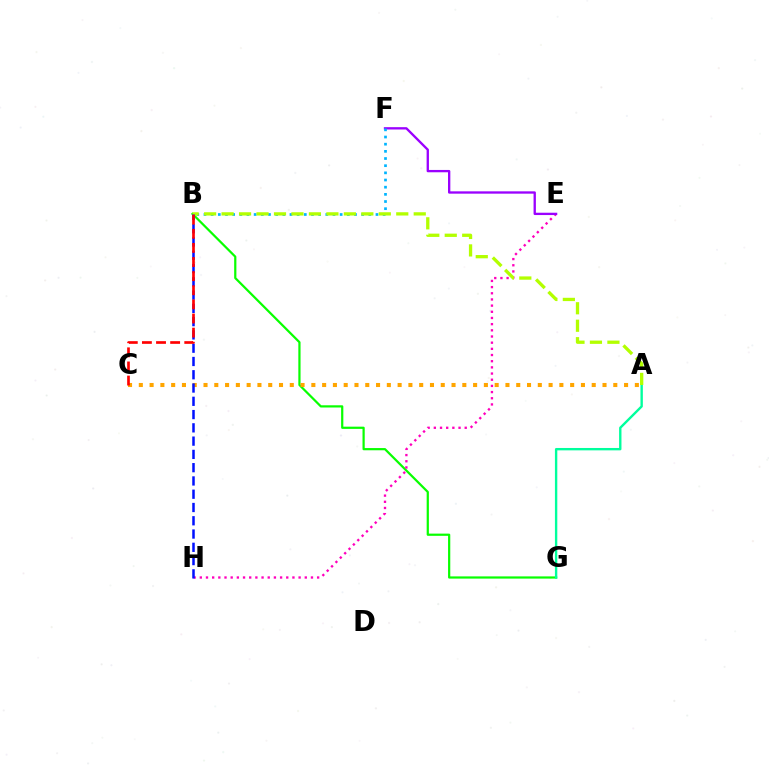{('B', 'G'): [{'color': '#08ff00', 'line_style': 'solid', 'thickness': 1.6}], ('E', 'H'): [{'color': '#ff00bd', 'line_style': 'dotted', 'thickness': 1.68}], ('E', 'F'): [{'color': '#9b00ff', 'line_style': 'solid', 'thickness': 1.68}], ('B', 'F'): [{'color': '#00b5ff', 'line_style': 'dotted', 'thickness': 1.95}], ('A', 'G'): [{'color': '#00ff9d', 'line_style': 'solid', 'thickness': 1.71}], ('A', 'B'): [{'color': '#b3ff00', 'line_style': 'dashed', 'thickness': 2.37}], ('A', 'C'): [{'color': '#ffa500', 'line_style': 'dotted', 'thickness': 2.93}], ('B', 'H'): [{'color': '#0010ff', 'line_style': 'dashed', 'thickness': 1.8}], ('B', 'C'): [{'color': '#ff0000', 'line_style': 'dashed', 'thickness': 1.92}]}